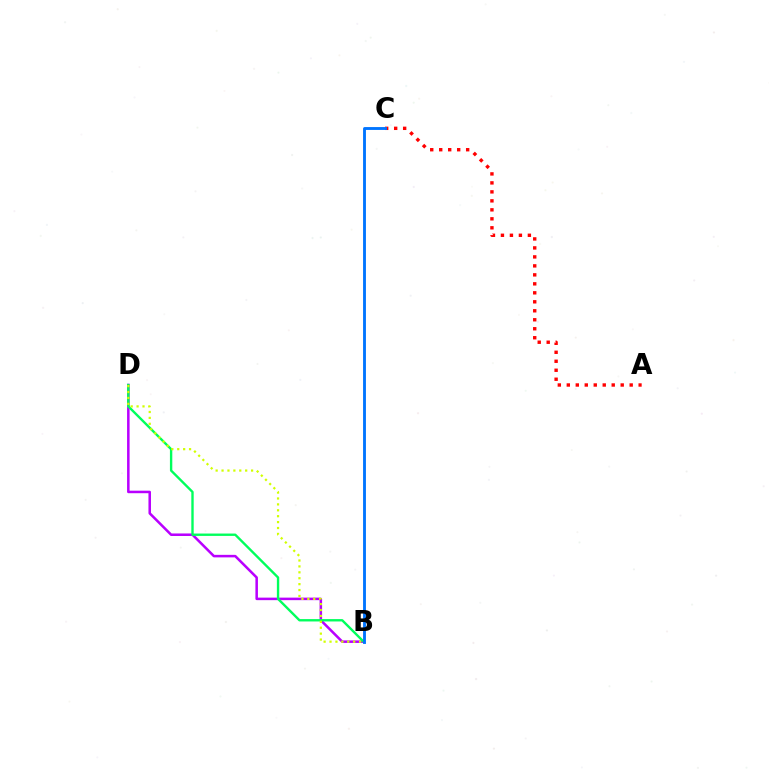{('A', 'C'): [{'color': '#ff0000', 'line_style': 'dotted', 'thickness': 2.44}], ('B', 'D'): [{'color': '#b900ff', 'line_style': 'solid', 'thickness': 1.82}, {'color': '#00ff5c', 'line_style': 'solid', 'thickness': 1.71}, {'color': '#d1ff00', 'line_style': 'dotted', 'thickness': 1.61}], ('B', 'C'): [{'color': '#0074ff', 'line_style': 'solid', 'thickness': 2.06}]}